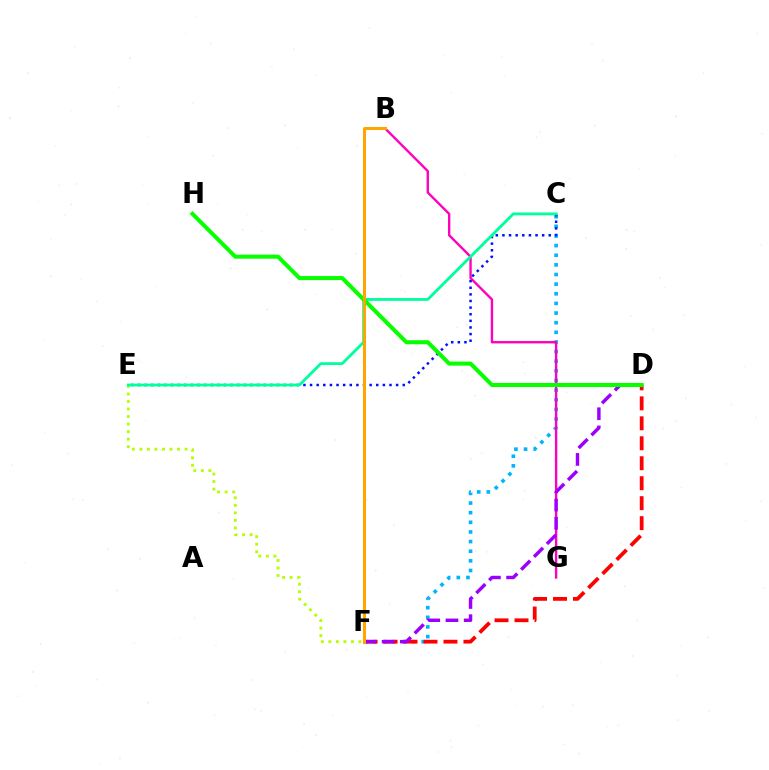{('C', 'F'): [{'color': '#00b5ff', 'line_style': 'dotted', 'thickness': 2.62}], ('D', 'F'): [{'color': '#ff0000', 'line_style': 'dashed', 'thickness': 2.71}, {'color': '#9b00ff', 'line_style': 'dashed', 'thickness': 2.47}], ('B', 'G'): [{'color': '#ff00bd', 'line_style': 'solid', 'thickness': 1.71}], ('C', 'E'): [{'color': '#0010ff', 'line_style': 'dotted', 'thickness': 1.8}, {'color': '#00ff9d', 'line_style': 'solid', 'thickness': 2.03}], ('E', 'F'): [{'color': '#b3ff00', 'line_style': 'dotted', 'thickness': 2.05}], ('D', 'H'): [{'color': '#08ff00', 'line_style': 'solid', 'thickness': 2.91}], ('B', 'F'): [{'color': '#ffa500', 'line_style': 'solid', 'thickness': 2.17}]}